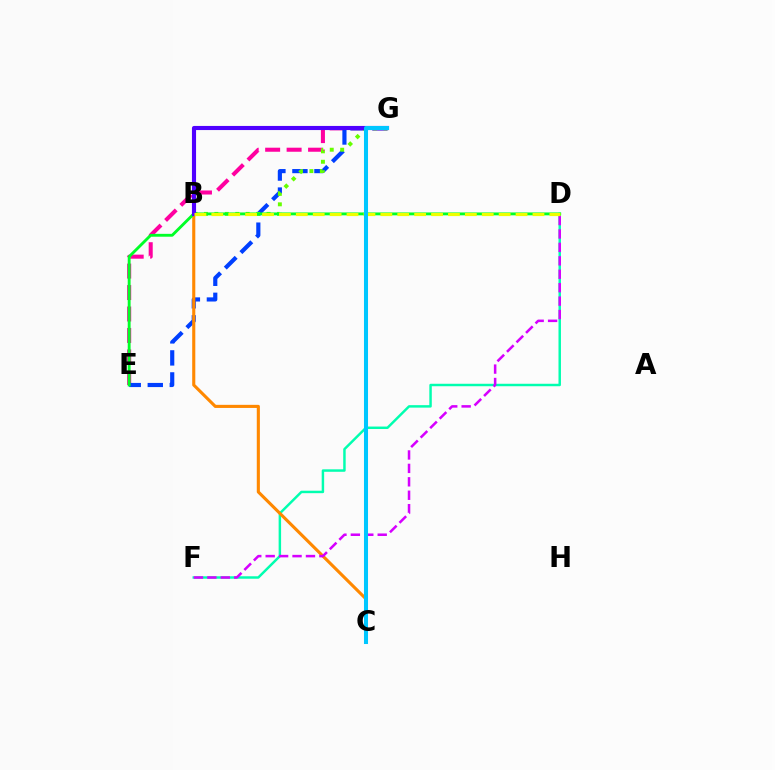{('D', 'F'): [{'color': '#00ffaf', 'line_style': 'solid', 'thickness': 1.77}, {'color': '#d600ff', 'line_style': 'dashed', 'thickness': 1.82}], ('E', 'G'): [{'color': '#ff00a0', 'line_style': 'dashed', 'thickness': 2.92}, {'color': '#003fff', 'line_style': 'dashed', 'thickness': 2.99}], ('B', 'C'): [{'color': '#ff8800', 'line_style': 'solid', 'thickness': 2.23}], ('C', 'G'): [{'color': '#ff0000', 'line_style': 'dashed', 'thickness': 1.53}, {'color': '#00c7ff', 'line_style': 'solid', 'thickness': 2.91}], ('B', 'G'): [{'color': '#66ff00', 'line_style': 'dotted', 'thickness': 2.84}, {'color': '#4f00ff', 'line_style': 'solid', 'thickness': 2.96}], ('D', 'E'): [{'color': '#00ff27', 'line_style': 'solid', 'thickness': 2.06}], ('B', 'D'): [{'color': '#eeff00', 'line_style': 'dashed', 'thickness': 2.3}]}